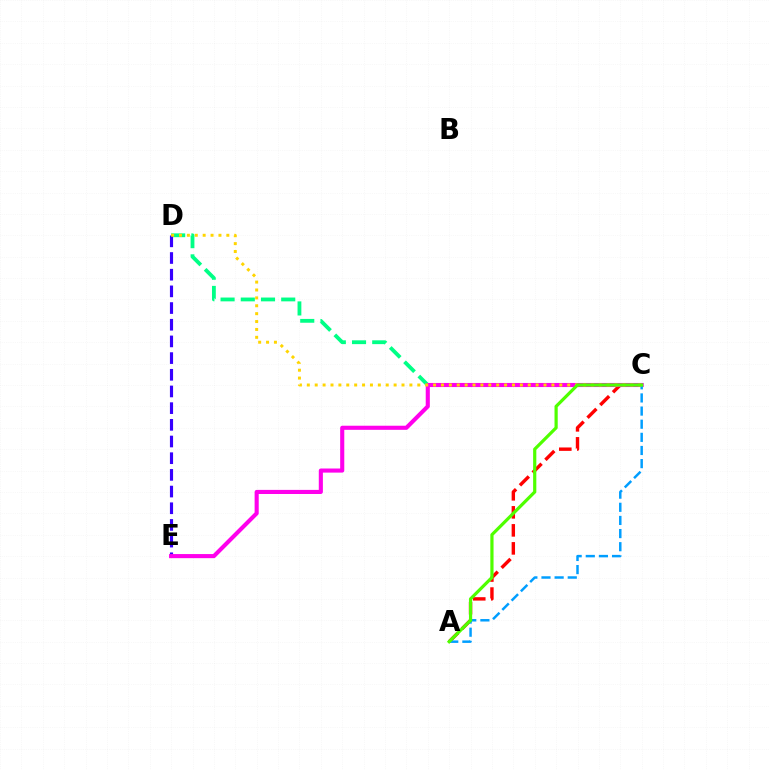{('C', 'D'): [{'color': '#00ff86', 'line_style': 'dashed', 'thickness': 2.75}, {'color': '#ffd500', 'line_style': 'dotted', 'thickness': 2.14}], ('D', 'E'): [{'color': '#3700ff', 'line_style': 'dashed', 'thickness': 2.27}], ('A', 'C'): [{'color': '#ff0000', 'line_style': 'dashed', 'thickness': 2.45}, {'color': '#009eff', 'line_style': 'dashed', 'thickness': 1.78}, {'color': '#4fff00', 'line_style': 'solid', 'thickness': 2.31}], ('C', 'E'): [{'color': '#ff00ed', 'line_style': 'solid', 'thickness': 2.96}]}